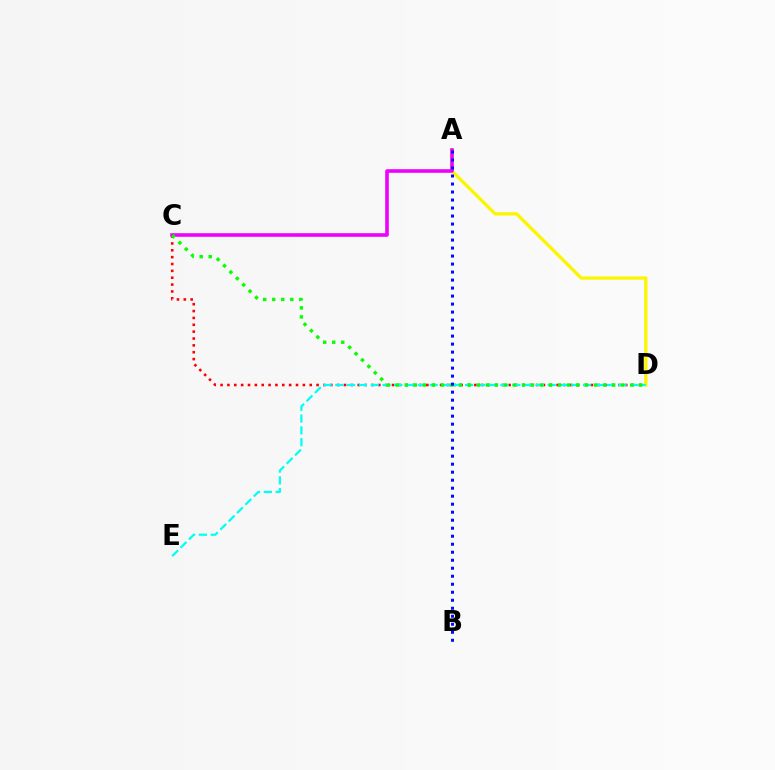{('C', 'D'): [{'color': '#ff0000', 'line_style': 'dotted', 'thickness': 1.86}, {'color': '#08ff00', 'line_style': 'dotted', 'thickness': 2.45}], ('A', 'D'): [{'color': '#fcf500', 'line_style': 'solid', 'thickness': 2.37}], ('D', 'E'): [{'color': '#00fff6', 'line_style': 'dashed', 'thickness': 1.6}], ('A', 'C'): [{'color': '#ee00ff', 'line_style': 'solid', 'thickness': 2.59}], ('A', 'B'): [{'color': '#0010ff', 'line_style': 'dotted', 'thickness': 2.17}]}